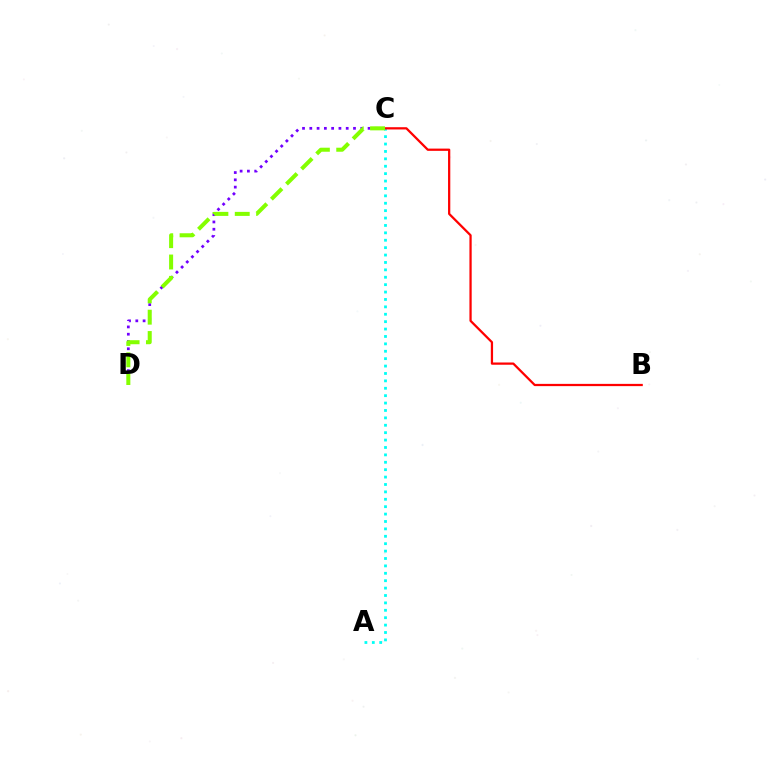{('C', 'D'): [{'color': '#7200ff', 'line_style': 'dotted', 'thickness': 1.98}, {'color': '#84ff00', 'line_style': 'dashed', 'thickness': 2.9}], ('A', 'C'): [{'color': '#00fff6', 'line_style': 'dotted', 'thickness': 2.01}], ('B', 'C'): [{'color': '#ff0000', 'line_style': 'solid', 'thickness': 1.62}]}